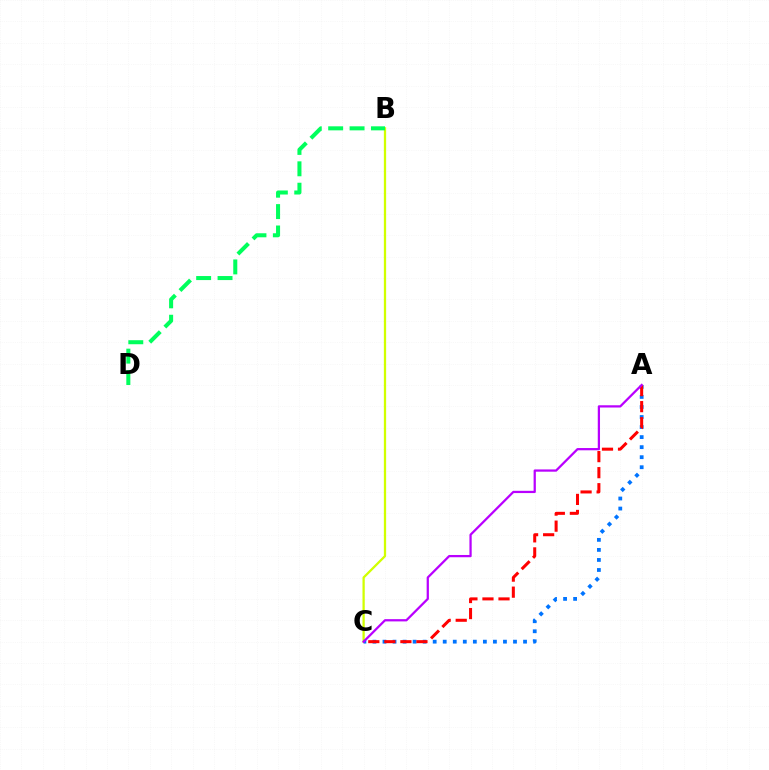{('B', 'C'): [{'color': '#d1ff00', 'line_style': 'solid', 'thickness': 1.64}], ('A', 'C'): [{'color': '#0074ff', 'line_style': 'dotted', 'thickness': 2.73}, {'color': '#ff0000', 'line_style': 'dashed', 'thickness': 2.18}, {'color': '#b900ff', 'line_style': 'solid', 'thickness': 1.62}], ('B', 'D'): [{'color': '#00ff5c', 'line_style': 'dashed', 'thickness': 2.91}]}